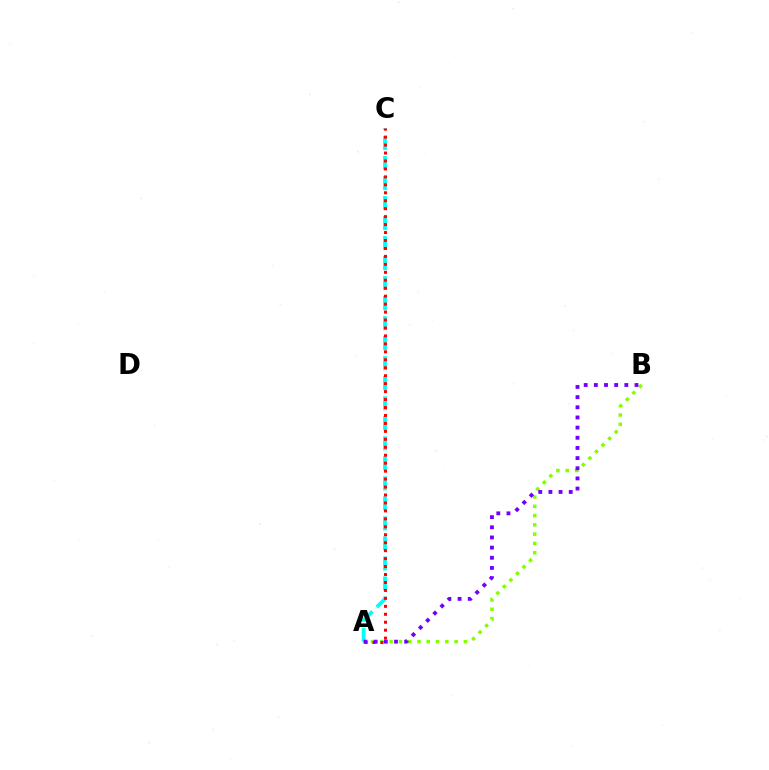{('A', 'C'): [{'color': '#00fff6', 'line_style': 'dashed', 'thickness': 2.72}, {'color': '#ff0000', 'line_style': 'dotted', 'thickness': 2.16}], ('A', 'B'): [{'color': '#84ff00', 'line_style': 'dotted', 'thickness': 2.52}, {'color': '#7200ff', 'line_style': 'dotted', 'thickness': 2.76}]}